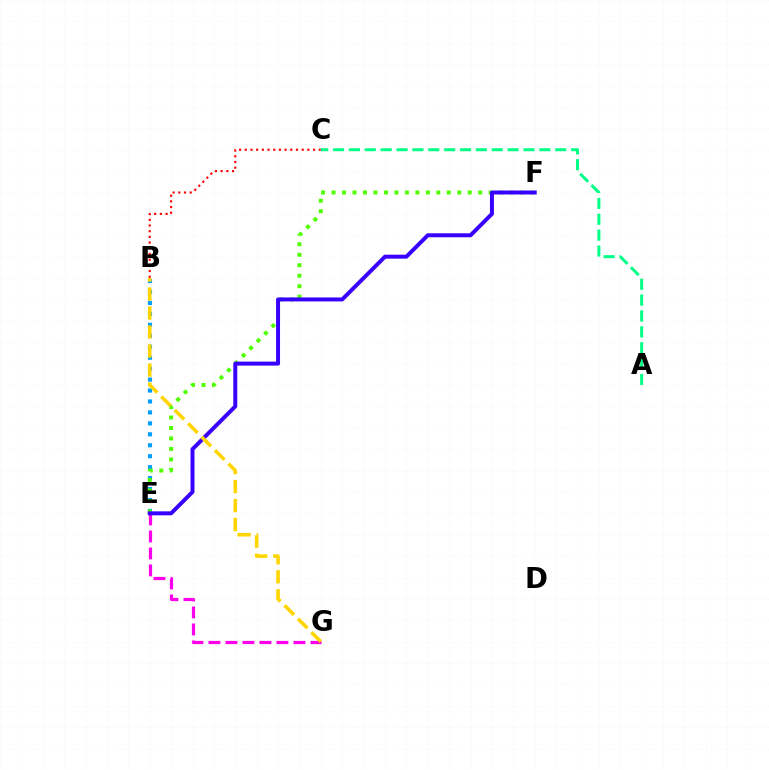{('B', 'E'): [{'color': '#009eff', 'line_style': 'dotted', 'thickness': 2.97}], ('E', 'G'): [{'color': '#ff00ed', 'line_style': 'dashed', 'thickness': 2.31}], ('B', 'C'): [{'color': '#ff0000', 'line_style': 'dotted', 'thickness': 1.55}], ('A', 'C'): [{'color': '#00ff86', 'line_style': 'dashed', 'thickness': 2.16}], ('E', 'F'): [{'color': '#4fff00', 'line_style': 'dotted', 'thickness': 2.85}, {'color': '#3700ff', 'line_style': 'solid', 'thickness': 2.86}], ('B', 'G'): [{'color': '#ffd500', 'line_style': 'dashed', 'thickness': 2.58}]}